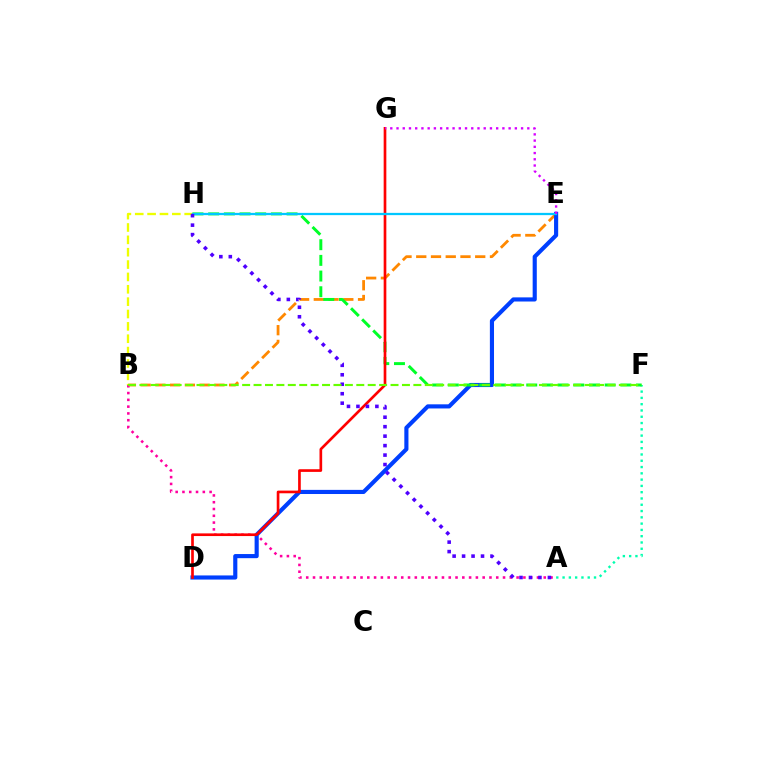{('B', 'E'): [{'color': '#ff8800', 'line_style': 'dashed', 'thickness': 2.0}], ('A', 'F'): [{'color': '#00ffaf', 'line_style': 'dotted', 'thickness': 1.71}], ('D', 'E'): [{'color': '#003fff', 'line_style': 'solid', 'thickness': 2.97}], ('B', 'H'): [{'color': '#eeff00', 'line_style': 'dashed', 'thickness': 1.68}], ('F', 'H'): [{'color': '#00ff27', 'line_style': 'dashed', 'thickness': 2.13}], ('A', 'B'): [{'color': '#ff00a0', 'line_style': 'dotted', 'thickness': 1.84}], ('D', 'G'): [{'color': '#ff0000', 'line_style': 'solid', 'thickness': 1.92}], ('E', 'H'): [{'color': '#00c7ff', 'line_style': 'solid', 'thickness': 1.62}], ('E', 'G'): [{'color': '#d600ff', 'line_style': 'dotted', 'thickness': 1.69}], ('A', 'H'): [{'color': '#4f00ff', 'line_style': 'dotted', 'thickness': 2.57}], ('B', 'F'): [{'color': '#66ff00', 'line_style': 'dashed', 'thickness': 1.55}]}